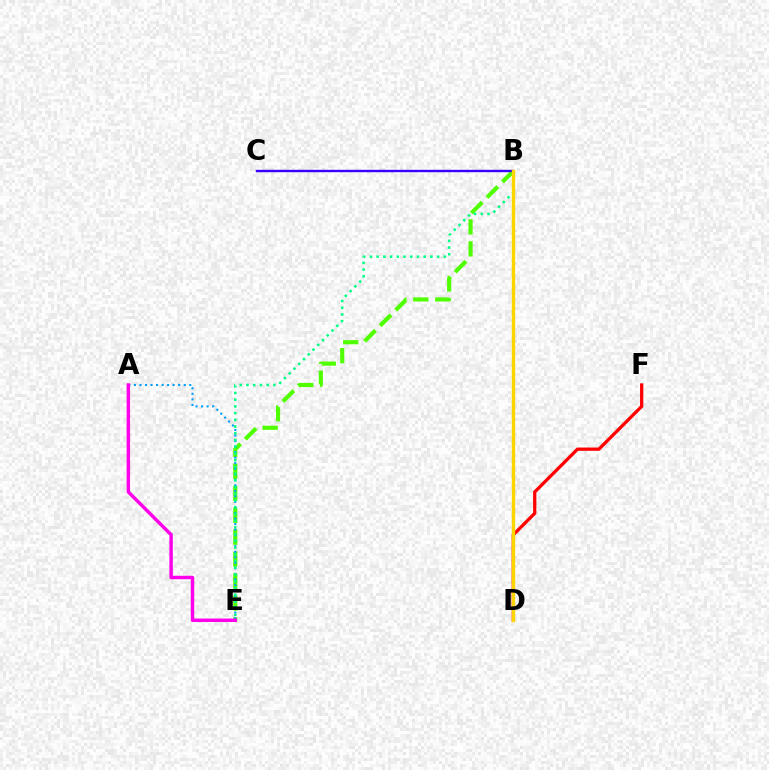{('B', 'E'): [{'color': '#4fff00', 'line_style': 'dashed', 'thickness': 2.98}, {'color': '#00ff86', 'line_style': 'dotted', 'thickness': 1.83}], ('A', 'E'): [{'color': '#009eff', 'line_style': 'dotted', 'thickness': 1.5}, {'color': '#ff00ed', 'line_style': 'solid', 'thickness': 2.48}], ('B', 'C'): [{'color': '#3700ff', 'line_style': 'solid', 'thickness': 1.72}], ('D', 'F'): [{'color': '#ff0000', 'line_style': 'solid', 'thickness': 2.36}], ('B', 'D'): [{'color': '#ffd500', 'line_style': 'solid', 'thickness': 2.45}]}